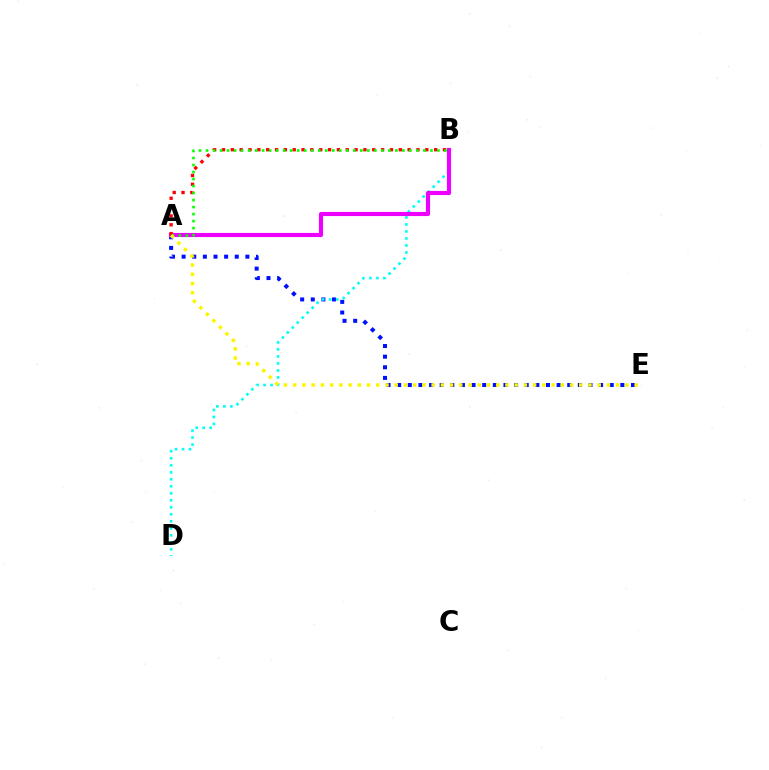{('A', 'E'): [{'color': '#0010ff', 'line_style': 'dotted', 'thickness': 2.89}, {'color': '#fcf500', 'line_style': 'dotted', 'thickness': 2.51}], ('B', 'D'): [{'color': '#00fff6', 'line_style': 'dotted', 'thickness': 1.9}], ('A', 'B'): [{'color': '#ee00ff', 'line_style': 'solid', 'thickness': 2.97}, {'color': '#ff0000', 'line_style': 'dotted', 'thickness': 2.4}, {'color': '#08ff00', 'line_style': 'dotted', 'thickness': 1.91}]}